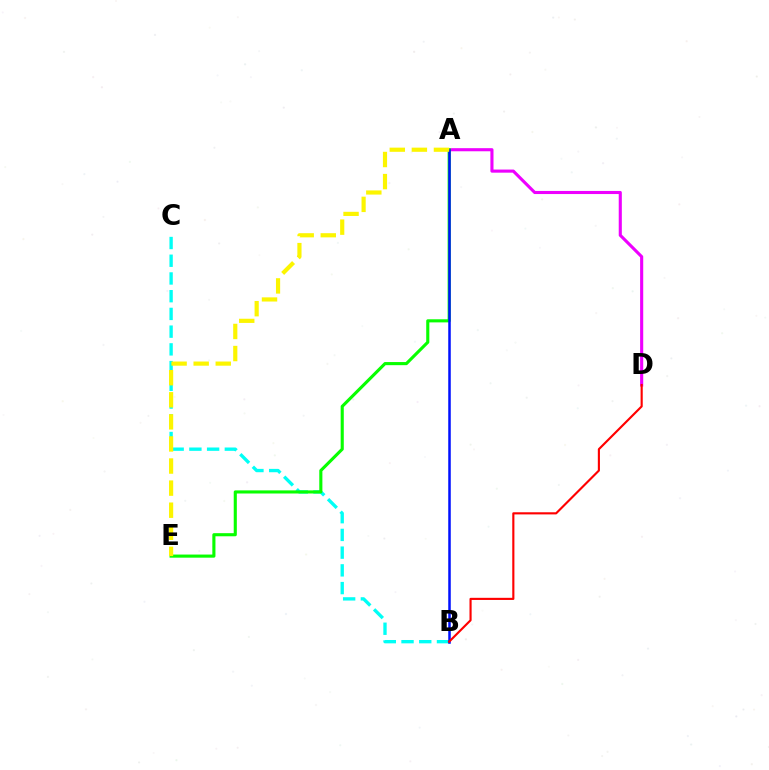{('A', 'D'): [{'color': '#ee00ff', 'line_style': 'solid', 'thickness': 2.24}], ('B', 'C'): [{'color': '#00fff6', 'line_style': 'dashed', 'thickness': 2.41}], ('A', 'E'): [{'color': '#08ff00', 'line_style': 'solid', 'thickness': 2.24}, {'color': '#fcf500', 'line_style': 'dashed', 'thickness': 3.0}], ('A', 'B'): [{'color': '#0010ff', 'line_style': 'solid', 'thickness': 1.81}], ('B', 'D'): [{'color': '#ff0000', 'line_style': 'solid', 'thickness': 1.54}]}